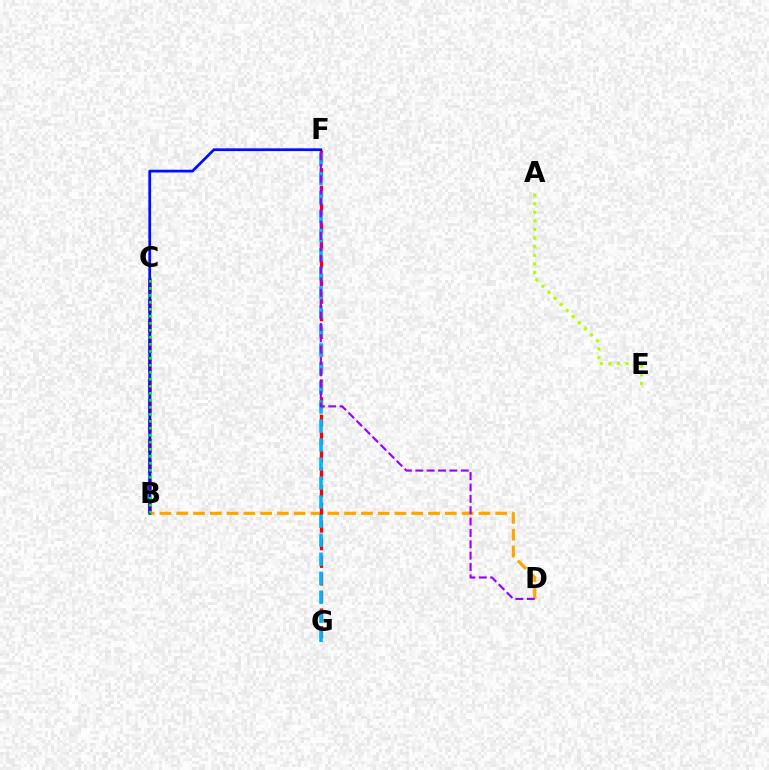{('B', 'C'): [{'color': '#00ff9d', 'line_style': 'solid', 'thickness': 1.86}, {'color': '#ff00bd', 'line_style': 'dashed', 'thickness': 2.72}, {'color': '#08ff00', 'line_style': 'dotted', 'thickness': 1.9}], ('B', 'D'): [{'color': '#ffa500', 'line_style': 'dashed', 'thickness': 2.28}], ('F', 'G'): [{'color': '#ff0000', 'line_style': 'dashed', 'thickness': 2.39}, {'color': '#00b5ff', 'line_style': 'dashed', 'thickness': 2.59}], ('B', 'F'): [{'color': '#0010ff', 'line_style': 'solid', 'thickness': 1.98}], ('D', 'F'): [{'color': '#9b00ff', 'line_style': 'dashed', 'thickness': 1.54}], ('A', 'E'): [{'color': '#b3ff00', 'line_style': 'dotted', 'thickness': 2.33}]}